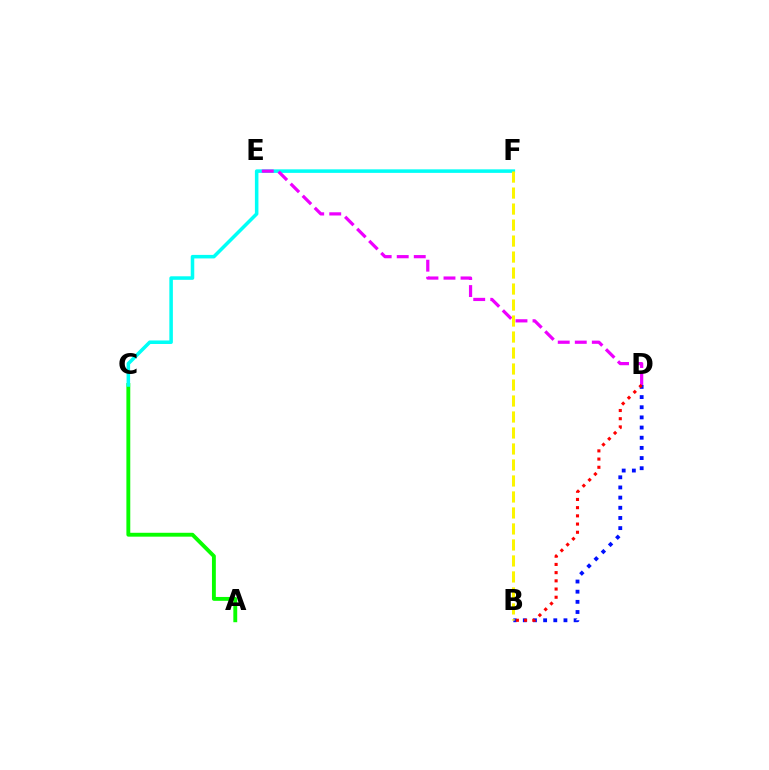{('A', 'C'): [{'color': '#08ff00', 'line_style': 'solid', 'thickness': 2.79}], ('B', 'D'): [{'color': '#0010ff', 'line_style': 'dotted', 'thickness': 2.76}, {'color': '#ff0000', 'line_style': 'dotted', 'thickness': 2.23}], ('C', 'F'): [{'color': '#00fff6', 'line_style': 'solid', 'thickness': 2.54}], ('D', 'E'): [{'color': '#ee00ff', 'line_style': 'dashed', 'thickness': 2.31}], ('B', 'F'): [{'color': '#fcf500', 'line_style': 'dashed', 'thickness': 2.17}]}